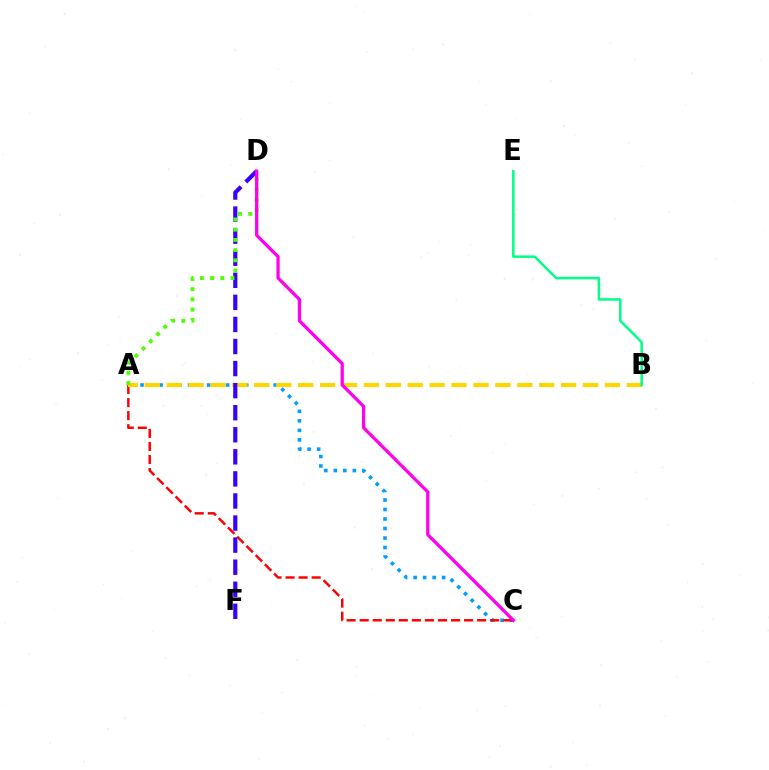{('A', 'C'): [{'color': '#009eff', 'line_style': 'dotted', 'thickness': 2.58}, {'color': '#ff0000', 'line_style': 'dashed', 'thickness': 1.77}], ('A', 'B'): [{'color': '#ffd500', 'line_style': 'dashed', 'thickness': 2.98}], ('B', 'E'): [{'color': '#00ff86', 'line_style': 'solid', 'thickness': 1.8}], ('D', 'F'): [{'color': '#3700ff', 'line_style': 'dashed', 'thickness': 3.0}], ('A', 'D'): [{'color': '#4fff00', 'line_style': 'dotted', 'thickness': 2.78}], ('C', 'D'): [{'color': '#ff00ed', 'line_style': 'solid', 'thickness': 2.34}]}